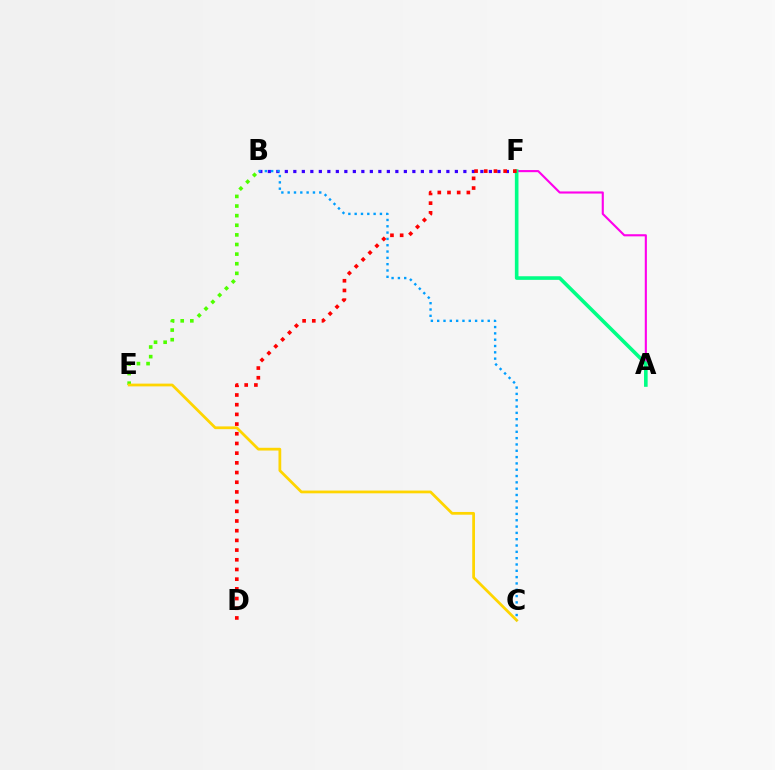{('B', 'F'): [{'color': '#3700ff', 'line_style': 'dotted', 'thickness': 2.31}], ('B', 'E'): [{'color': '#4fff00', 'line_style': 'dotted', 'thickness': 2.61}], ('A', 'F'): [{'color': '#ff00ed', 'line_style': 'solid', 'thickness': 1.53}, {'color': '#00ff86', 'line_style': 'solid', 'thickness': 2.6}], ('C', 'E'): [{'color': '#ffd500', 'line_style': 'solid', 'thickness': 1.98}], ('D', 'F'): [{'color': '#ff0000', 'line_style': 'dotted', 'thickness': 2.63}], ('B', 'C'): [{'color': '#009eff', 'line_style': 'dotted', 'thickness': 1.72}]}